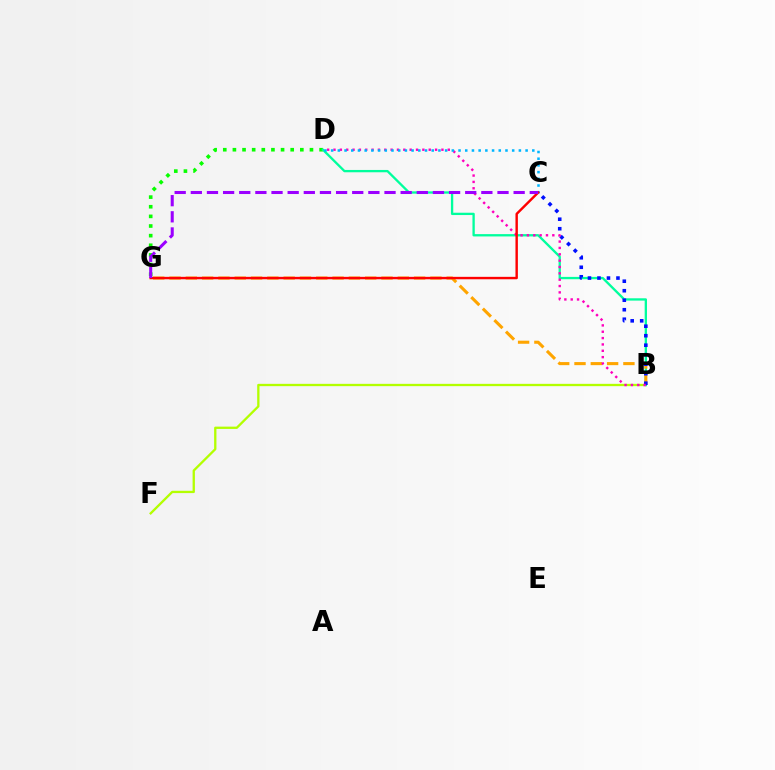{('D', 'G'): [{'color': '#08ff00', 'line_style': 'dotted', 'thickness': 2.62}], ('B', 'F'): [{'color': '#b3ff00', 'line_style': 'solid', 'thickness': 1.66}], ('B', 'D'): [{'color': '#00ff9d', 'line_style': 'solid', 'thickness': 1.67}, {'color': '#ff00bd', 'line_style': 'dotted', 'thickness': 1.73}], ('B', 'G'): [{'color': '#ffa500', 'line_style': 'dashed', 'thickness': 2.22}], ('B', 'C'): [{'color': '#0010ff', 'line_style': 'dotted', 'thickness': 2.58}], ('C', 'D'): [{'color': '#00b5ff', 'line_style': 'dotted', 'thickness': 1.82}], ('C', 'G'): [{'color': '#ff0000', 'line_style': 'solid', 'thickness': 1.74}, {'color': '#9b00ff', 'line_style': 'dashed', 'thickness': 2.19}]}